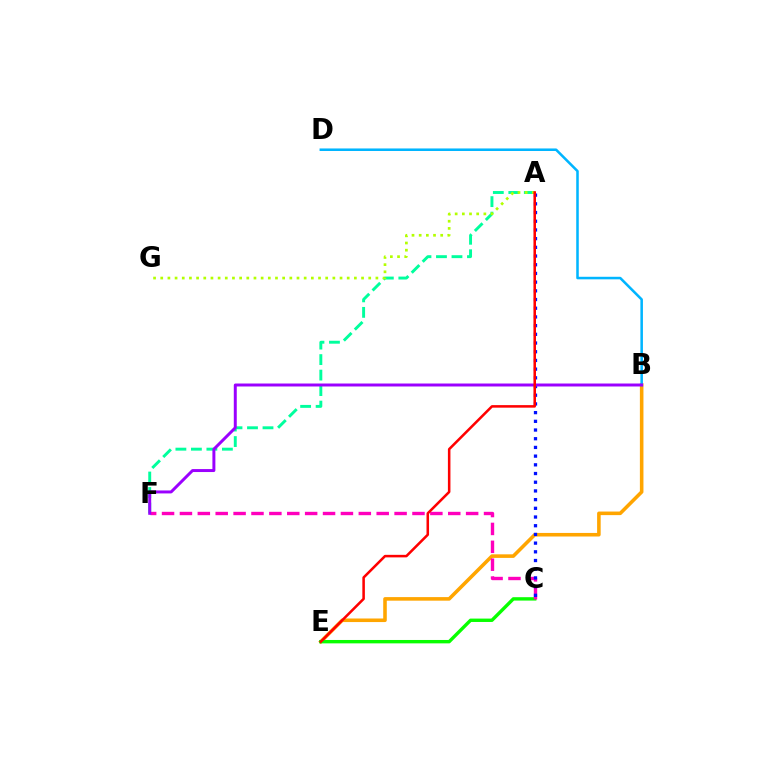{('B', 'E'): [{'color': '#ffa500', 'line_style': 'solid', 'thickness': 2.57}], ('A', 'F'): [{'color': '#00ff9d', 'line_style': 'dashed', 'thickness': 2.11}], ('B', 'D'): [{'color': '#00b5ff', 'line_style': 'solid', 'thickness': 1.83}], ('C', 'E'): [{'color': '#08ff00', 'line_style': 'solid', 'thickness': 2.44}], ('C', 'F'): [{'color': '#ff00bd', 'line_style': 'dashed', 'thickness': 2.43}], ('A', 'G'): [{'color': '#b3ff00', 'line_style': 'dotted', 'thickness': 1.95}], ('A', 'C'): [{'color': '#0010ff', 'line_style': 'dotted', 'thickness': 2.36}], ('B', 'F'): [{'color': '#9b00ff', 'line_style': 'solid', 'thickness': 2.14}], ('A', 'E'): [{'color': '#ff0000', 'line_style': 'solid', 'thickness': 1.83}]}